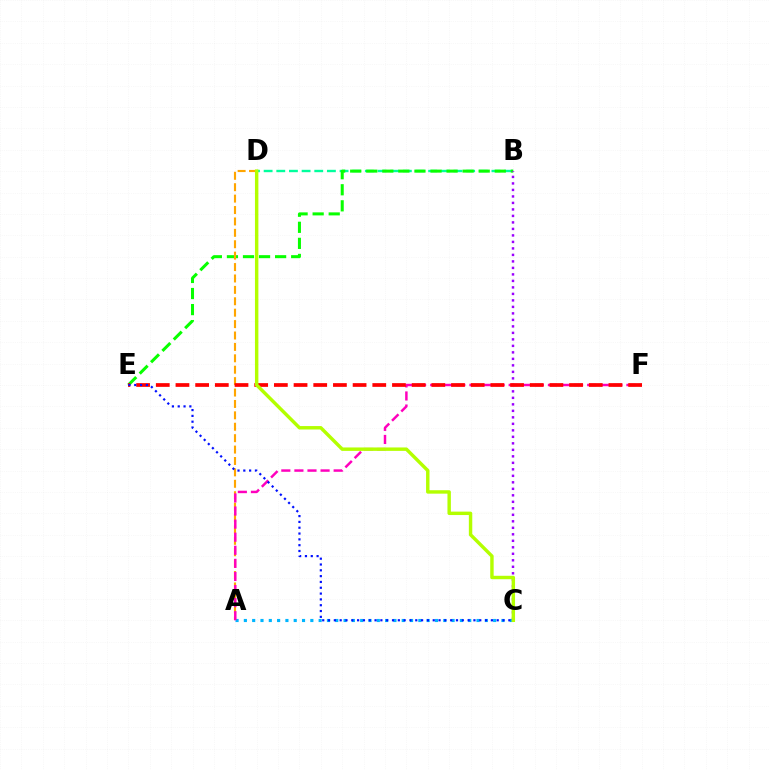{('B', 'D'): [{'color': '#00ff9d', 'line_style': 'dashed', 'thickness': 1.72}], ('B', 'E'): [{'color': '#08ff00', 'line_style': 'dashed', 'thickness': 2.18}], ('A', 'D'): [{'color': '#ffa500', 'line_style': 'dashed', 'thickness': 1.55}], ('A', 'C'): [{'color': '#00b5ff', 'line_style': 'dotted', 'thickness': 2.26}], ('B', 'C'): [{'color': '#9b00ff', 'line_style': 'dotted', 'thickness': 1.77}], ('A', 'F'): [{'color': '#ff00bd', 'line_style': 'dashed', 'thickness': 1.78}], ('E', 'F'): [{'color': '#ff0000', 'line_style': 'dashed', 'thickness': 2.67}], ('C', 'E'): [{'color': '#0010ff', 'line_style': 'dotted', 'thickness': 1.58}], ('C', 'D'): [{'color': '#b3ff00', 'line_style': 'solid', 'thickness': 2.47}]}